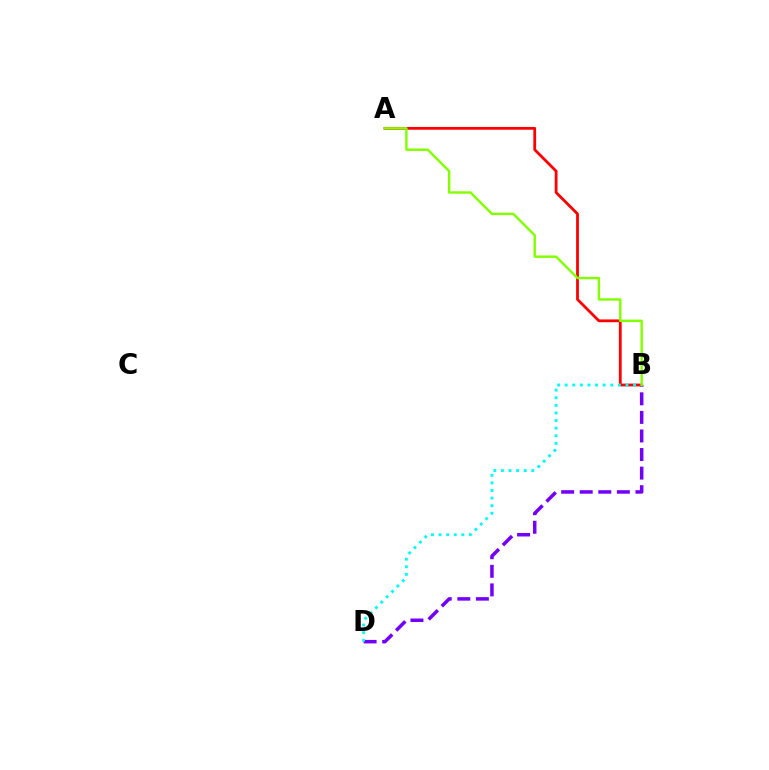{('A', 'B'): [{'color': '#ff0000', 'line_style': 'solid', 'thickness': 2.01}, {'color': '#84ff00', 'line_style': 'solid', 'thickness': 1.75}], ('B', 'D'): [{'color': '#7200ff', 'line_style': 'dashed', 'thickness': 2.52}, {'color': '#00fff6', 'line_style': 'dotted', 'thickness': 2.06}]}